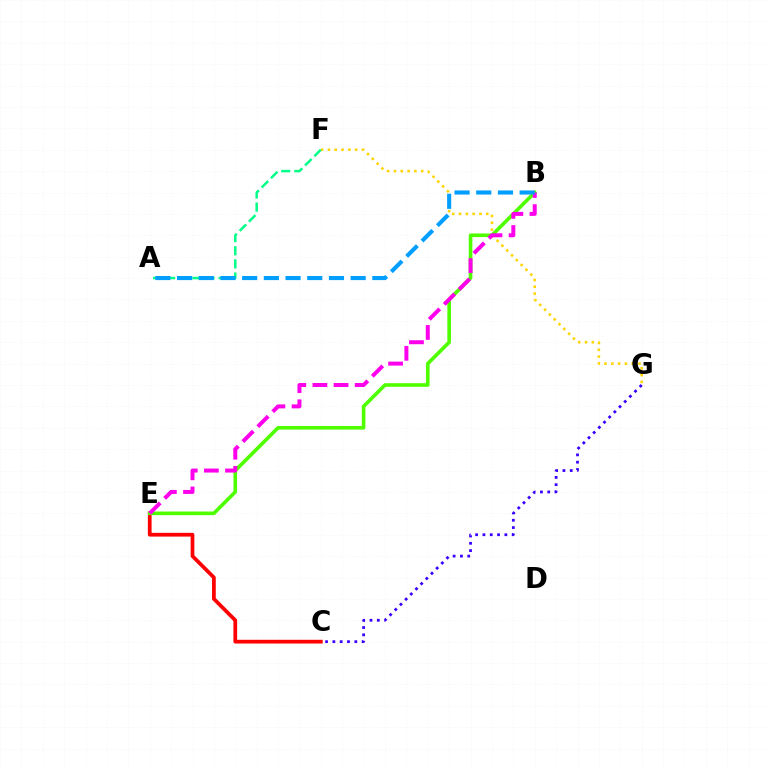{('F', 'G'): [{'color': '#ffd500', 'line_style': 'dotted', 'thickness': 1.85}], ('C', 'E'): [{'color': '#ff0000', 'line_style': 'solid', 'thickness': 2.69}], ('C', 'G'): [{'color': '#3700ff', 'line_style': 'dotted', 'thickness': 1.99}], ('B', 'E'): [{'color': '#4fff00', 'line_style': 'solid', 'thickness': 2.61}, {'color': '#ff00ed', 'line_style': 'dashed', 'thickness': 2.87}], ('A', 'F'): [{'color': '#00ff86', 'line_style': 'dashed', 'thickness': 1.78}], ('A', 'B'): [{'color': '#009eff', 'line_style': 'dashed', 'thickness': 2.95}]}